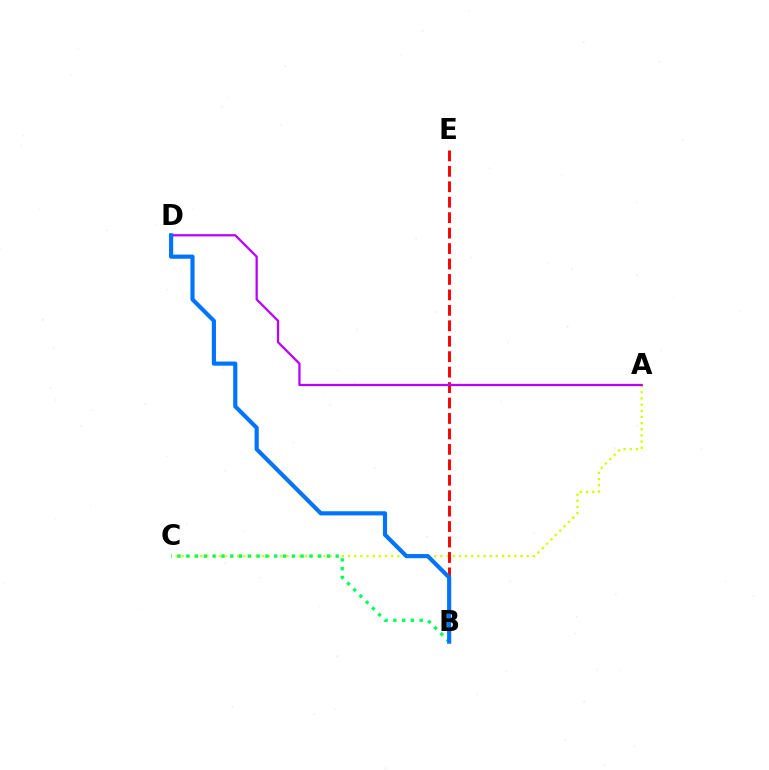{('A', 'C'): [{'color': '#d1ff00', 'line_style': 'dotted', 'thickness': 1.67}], ('B', 'C'): [{'color': '#00ff5c', 'line_style': 'dotted', 'thickness': 2.39}], ('B', 'E'): [{'color': '#ff0000', 'line_style': 'dashed', 'thickness': 2.1}], ('A', 'D'): [{'color': '#b900ff', 'line_style': 'solid', 'thickness': 1.63}], ('B', 'D'): [{'color': '#0074ff', 'line_style': 'solid', 'thickness': 2.98}]}